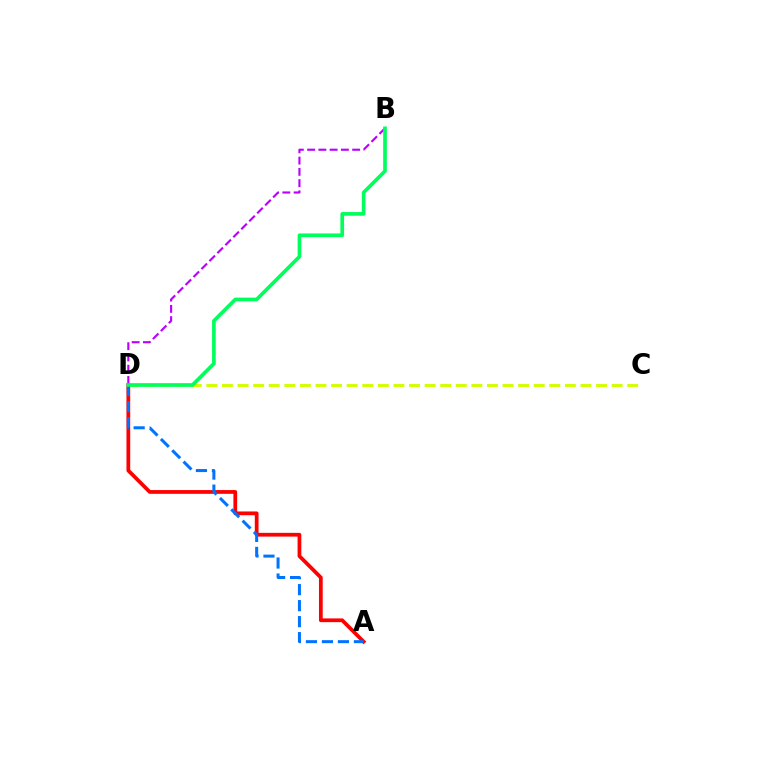{('C', 'D'): [{'color': '#d1ff00', 'line_style': 'dashed', 'thickness': 2.12}], ('A', 'D'): [{'color': '#ff0000', 'line_style': 'solid', 'thickness': 2.7}, {'color': '#0074ff', 'line_style': 'dashed', 'thickness': 2.17}], ('B', 'D'): [{'color': '#b900ff', 'line_style': 'dashed', 'thickness': 1.53}, {'color': '#00ff5c', 'line_style': 'solid', 'thickness': 2.64}]}